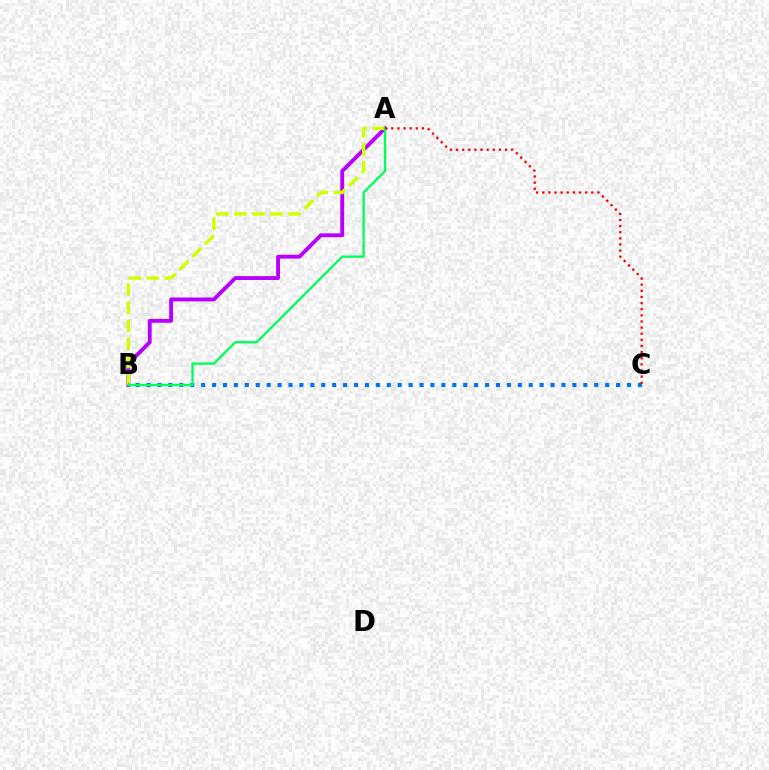{('A', 'B'): [{'color': '#b900ff', 'line_style': 'solid', 'thickness': 2.79}, {'color': '#d1ff00', 'line_style': 'dashed', 'thickness': 2.46}, {'color': '#00ff5c', 'line_style': 'solid', 'thickness': 1.67}], ('B', 'C'): [{'color': '#0074ff', 'line_style': 'dotted', 'thickness': 2.97}], ('A', 'C'): [{'color': '#ff0000', 'line_style': 'dotted', 'thickness': 1.67}]}